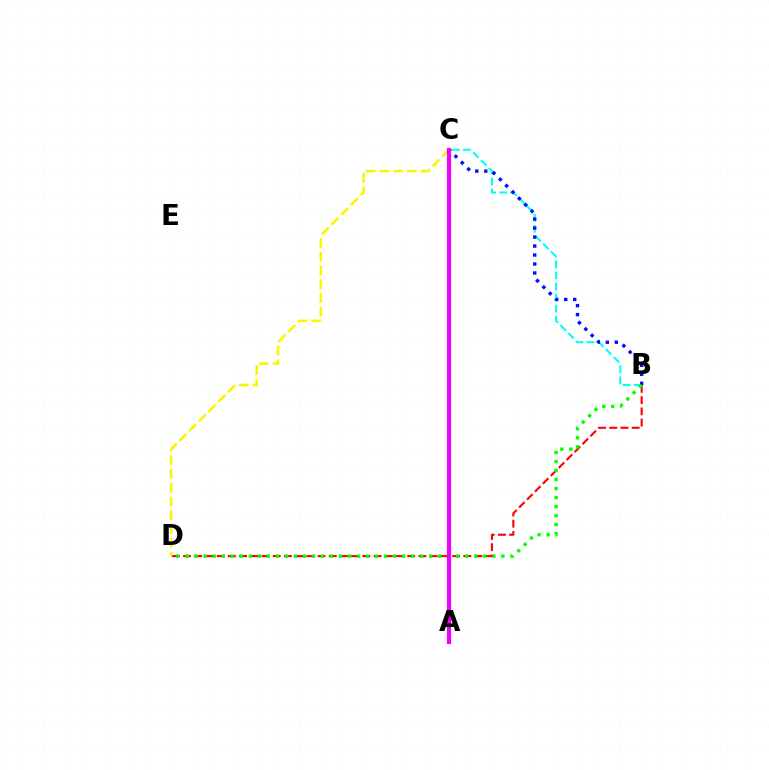{('B', 'D'): [{'color': '#ff0000', 'line_style': 'dashed', 'thickness': 1.52}, {'color': '#08ff00', 'line_style': 'dotted', 'thickness': 2.45}], ('B', 'C'): [{'color': '#00fff6', 'line_style': 'dashed', 'thickness': 1.51}, {'color': '#0010ff', 'line_style': 'dotted', 'thickness': 2.44}], ('C', 'D'): [{'color': '#fcf500', 'line_style': 'dashed', 'thickness': 1.87}], ('A', 'C'): [{'color': '#ee00ff', 'line_style': 'solid', 'thickness': 3.0}]}